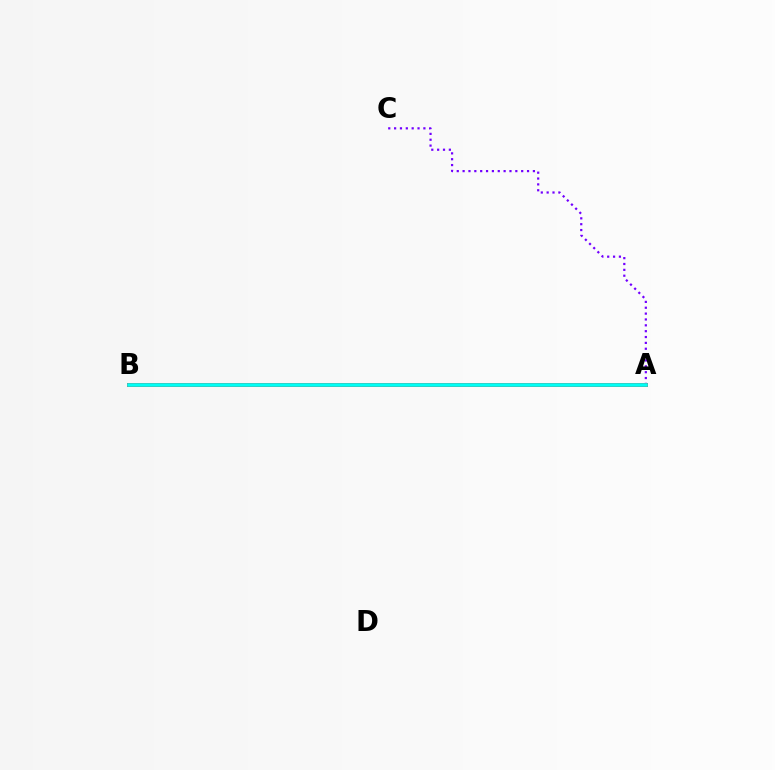{('A', 'C'): [{'color': '#7200ff', 'line_style': 'dotted', 'thickness': 1.59}], ('A', 'B'): [{'color': '#84ff00', 'line_style': 'dashed', 'thickness': 2.88}, {'color': '#ff0000', 'line_style': 'solid', 'thickness': 2.82}, {'color': '#00fff6', 'line_style': 'solid', 'thickness': 2.62}]}